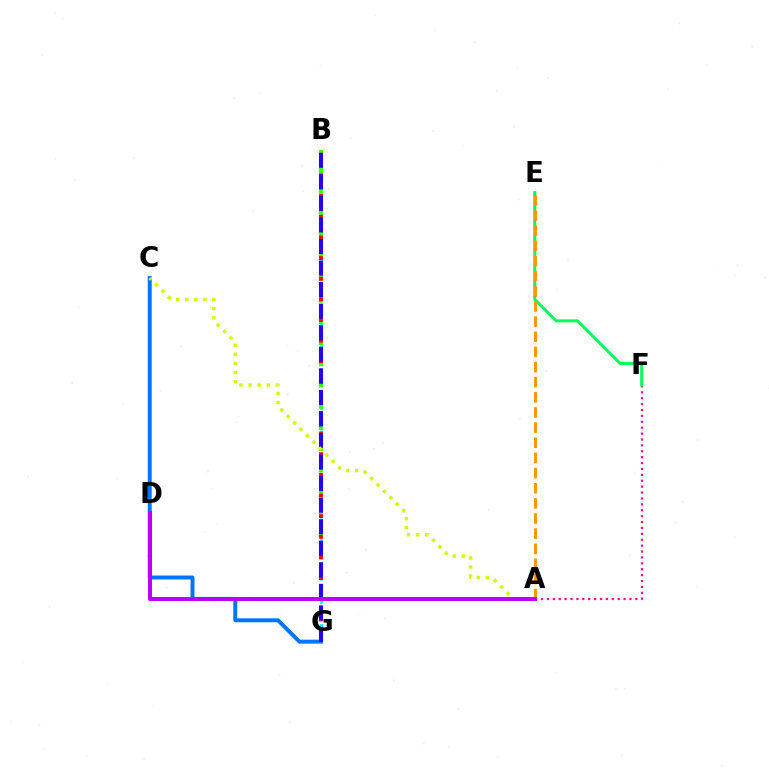{('A', 'F'): [{'color': '#ff00ac', 'line_style': 'dotted', 'thickness': 1.6}], ('B', 'G'): [{'color': '#00fff6', 'line_style': 'dotted', 'thickness': 2.1}, {'color': '#3dff00', 'line_style': 'dashed', 'thickness': 2.88}, {'color': '#ff0000', 'line_style': 'dotted', 'thickness': 2.81}, {'color': '#2500ff', 'line_style': 'dashed', 'thickness': 2.93}], ('C', 'G'): [{'color': '#0074ff', 'line_style': 'solid', 'thickness': 2.84}], ('E', 'F'): [{'color': '#00ff5c', 'line_style': 'solid', 'thickness': 2.13}], ('A', 'C'): [{'color': '#d1ff00', 'line_style': 'dotted', 'thickness': 2.47}], ('A', 'E'): [{'color': '#ff9400', 'line_style': 'dashed', 'thickness': 2.06}], ('A', 'D'): [{'color': '#b900ff', 'line_style': 'solid', 'thickness': 2.85}]}